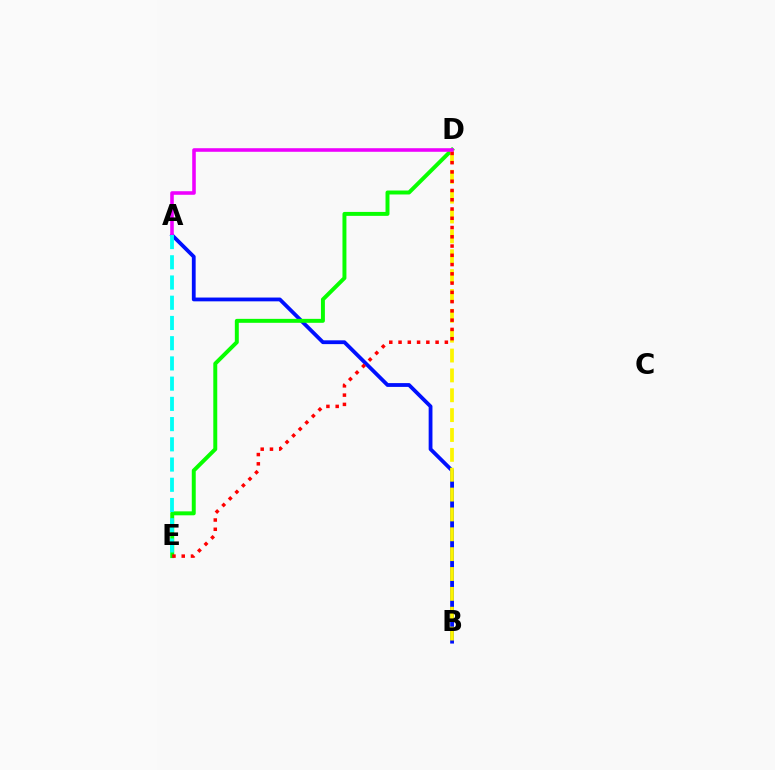{('A', 'B'): [{'color': '#0010ff', 'line_style': 'solid', 'thickness': 2.73}], ('D', 'E'): [{'color': '#08ff00', 'line_style': 'solid', 'thickness': 2.85}, {'color': '#ff0000', 'line_style': 'dotted', 'thickness': 2.52}], ('B', 'D'): [{'color': '#fcf500', 'line_style': 'dashed', 'thickness': 2.7}], ('A', 'D'): [{'color': '#ee00ff', 'line_style': 'solid', 'thickness': 2.57}], ('A', 'E'): [{'color': '#00fff6', 'line_style': 'dashed', 'thickness': 2.75}]}